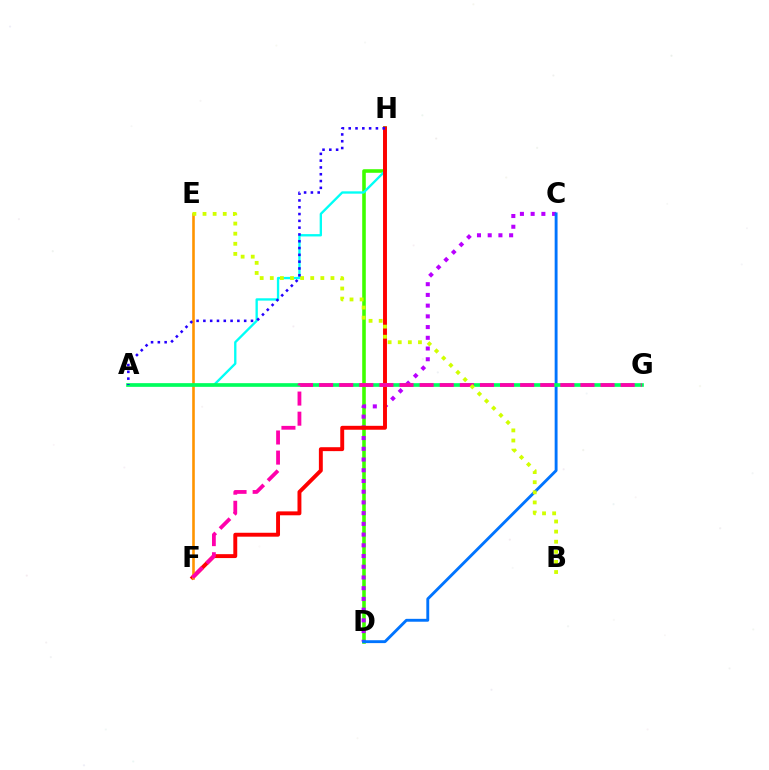{('D', 'H'): [{'color': '#3dff00', 'line_style': 'solid', 'thickness': 2.58}], ('C', 'D'): [{'color': '#b900ff', 'line_style': 'dotted', 'thickness': 2.91}, {'color': '#0074ff', 'line_style': 'solid', 'thickness': 2.08}], ('A', 'H'): [{'color': '#00fff6', 'line_style': 'solid', 'thickness': 1.68}, {'color': '#2500ff', 'line_style': 'dotted', 'thickness': 1.85}], ('F', 'H'): [{'color': '#ff0000', 'line_style': 'solid', 'thickness': 2.82}], ('E', 'F'): [{'color': '#ff9400', 'line_style': 'solid', 'thickness': 1.88}], ('A', 'G'): [{'color': '#00ff5c', 'line_style': 'solid', 'thickness': 2.64}], ('F', 'G'): [{'color': '#ff00ac', 'line_style': 'dashed', 'thickness': 2.73}], ('B', 'E'): [{'color': '#d1ff00', 'line_style': 'dotted', 'thickness': 2.75}]}